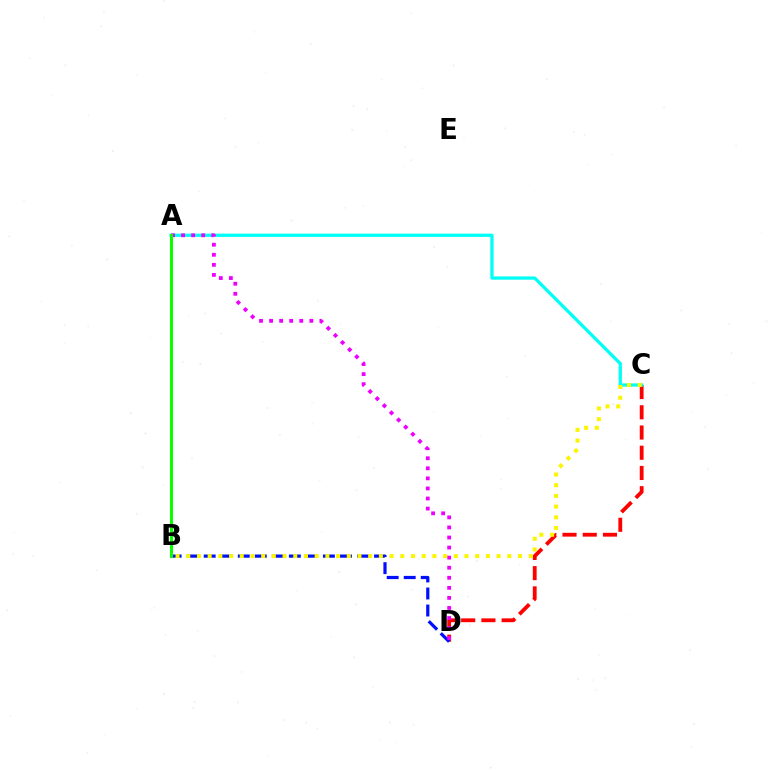{('C', 'D'): [{'color': '#ff0000', 'line_style': 'dashed', 'thickness': 2.75}], ('B', 'D'): [{'color': '#0010ff', 'line_style': 'dashed', 'thickness': 2.31}], ('A', 'C'): [{'color': '#00fff6', 'line_style': 'solid', 'thickness': 2.35}], ('A', 'D'): [{'color': '#ee00ff', 'line_style': 'dotted', 'thickness': 2.73}], ('A', 'B'): [{'color': '#08ff00', 'line_style': 'solid', 'thickness': 2.18}], ('B', 'C'): [{'color': '#fcf500', 'line_style': 'dotted', 'thickness': 2.91}]}